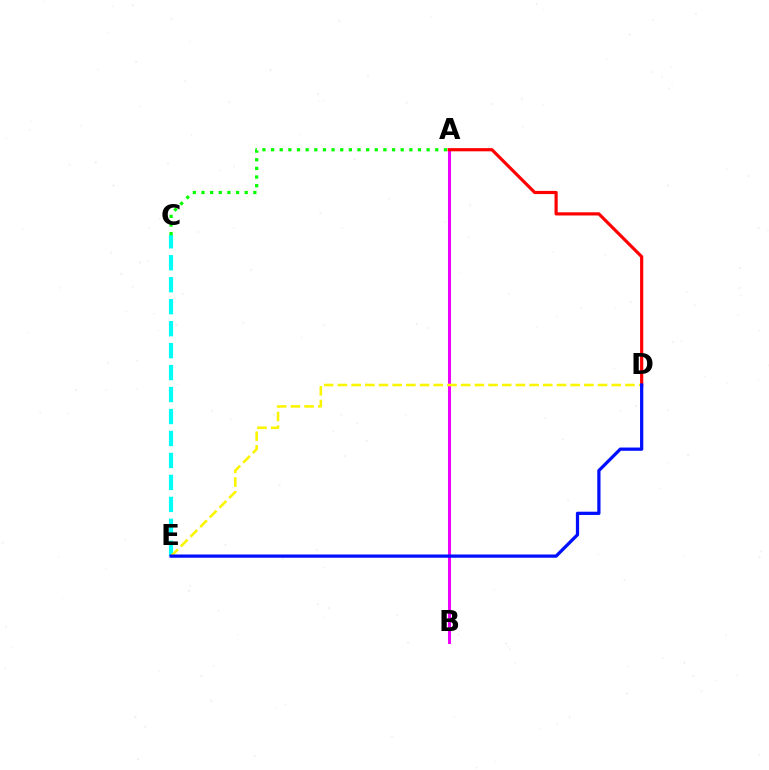{('A', 'B'): [{'color': '#ee00ff', 'line_style': 'solid', 'thickness': 2.19}], ('C', 'E'): [{'color': '#00fff6', 'line_style': 'dashed', 'thickness': 2.98}], ('D', 'E'): [{'color': '#fcf500', 'line_style': 'dashed', 'thickness': 1.86}, {'color': '#0010ff', 'line_style': 'solid', 'thickness': 2.34}], ('A', 'D'): [{'color': '#ff0000', 'line_style': 'solid', 'thickness': 2.29}], ('A', 'C'): [{'color': '#08ff00', 'line_style': 'dotted', 'thickness': 2.35}]}